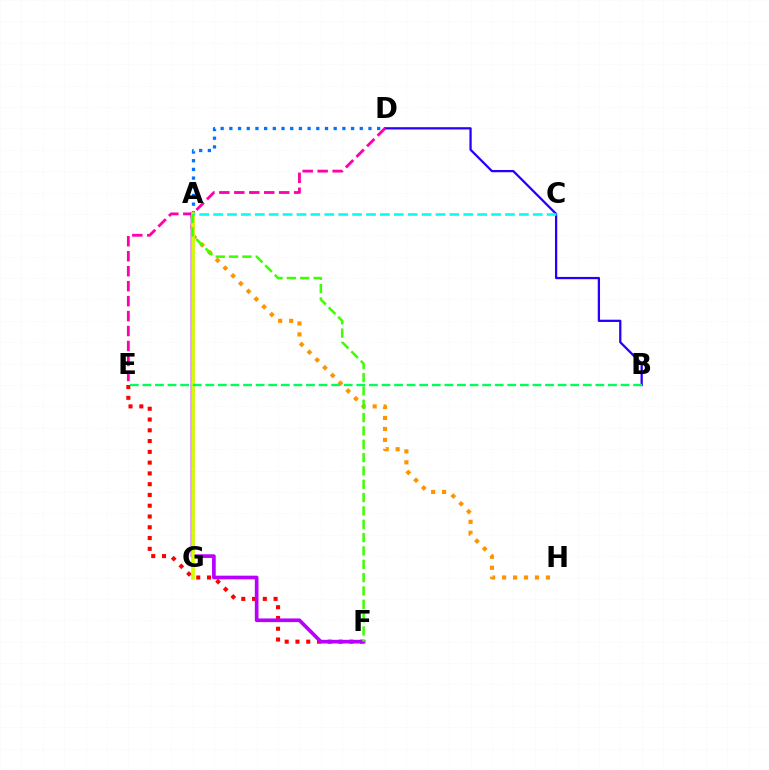{('B', 'D'): [{'color': '#2500ff', 'line_style': 'solid', 'thickness': 1.63}], ('A', 'H'): [{'color': '#ff9400', 'line_style': 'dotted', 'thickness': 2.98}], ('D', 'E'): [{'color': '#ff00ac', 'line_style': 'dashed', 'thickness': 2.03}], ('A', 'D'): [{'color': '#0074ff', 'line_style': 'dotted', 'thickness': 2.36}], ('E', 'F'): [{'color': '#ff0000', 'line_style': 'dotted', 'thickness': 2.93}], ('A', 'F'): [{'color': '#b900ff', 'line_style': 'solid', 'thickness': 2.65}, {'color': '#3dff00', 'line_style': 'dashed', 'thickness': 1.81}], ('A', 'G'): [{'color': '#d1ff00', 'line_style': 'solid', 'thickness': 2.67}], ('A', 'C'): [{'color': '#00fff6', 'line_style': 'dashed', 'thickness': 1.89}], ('B', 'E'): [{'color': '#00ff5c', 'line_style': 'dashed', 'thickness': 1.71}]}